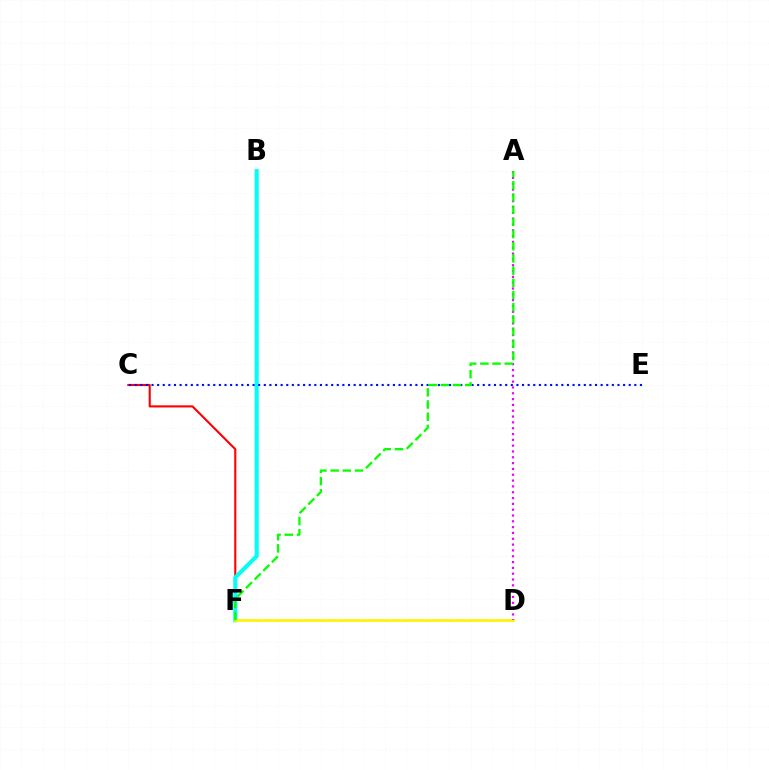{('C', 'F'): [{'color': '#ff0000', 'line_style': 'solid', 'thickness': 1.52}], ('B', 'F'): [{'color': '#00fff6', 'line_style': 'solid', 'thickness': 2.93}], ('C', 'E'): [{'color': '#0010ff', 'line_style': 'dotted', 'thickness': 1.53}], ('D', 'F'): [{'color': '#fcf500', 'line_style': 'solid', 'thickness': 1.97}], ('A', 'D'): [{'color': '#ee00ff', 'line_style': 'dotted', 'thickness': 1.58}], ('A', 'F'): [{'color': '#08ff00', 'line_style': 'dashed', 'thickness': 1.66}]}